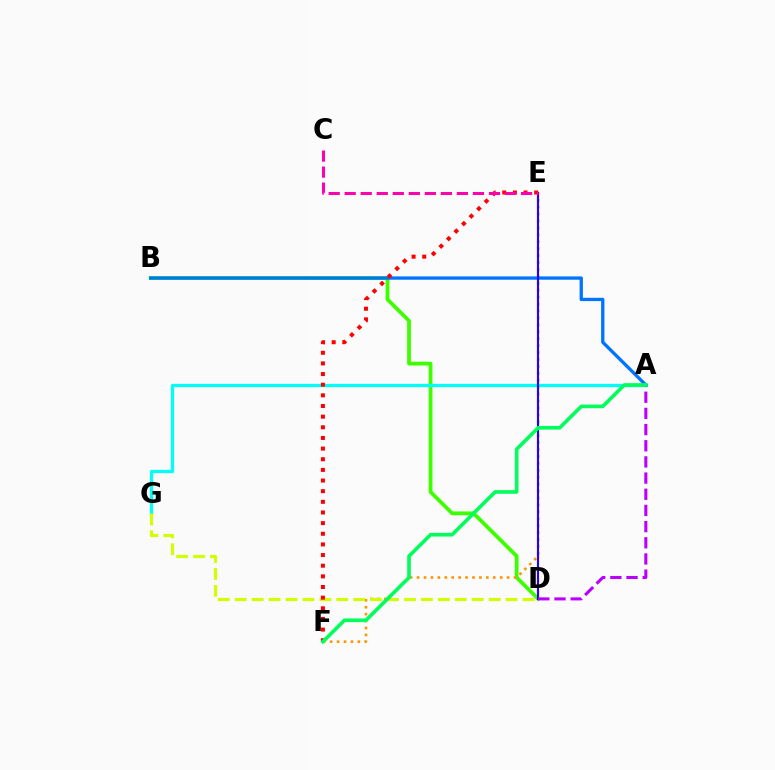{('B', 'D'): [{'color': '#3dff00', 'line_style': 'solid', 'thickness': 2.73}], ('A', 'G'): [{'color': '#00fff6', 'line_style': 'solid', 'thickness': 2.34}], ('E', 'F'): [{'color': '#ff9400', 'line_style': 'dotted', 'thickness': 1.88}, {'color': '#ff0000', 'line_style': 'dotted', 'thickness': 2.89}], ('A', 'B'): [{'color': '#0074ff', 'line_style': 'solid', 'thickness': 2.38}], ('D', 'G'): [{'color': '#d1ff00', 'line_style': 'dashed', 'thickness': 2.3}], ('D', 'E'): [{'color': '#2500ff', 'line_style': 'solid', 'thickness': 1.54}], ('A', 'D'): [{'color': '#b900ff', 'line_style': 'dashed', 'thickness': 2.2}], ('C', 'E'): [{'color': '#ff00ac', 'line_style': 'dashed', 'thickness': 2.18}], ('A', 'F'): [{'color': '#00ff5c', 'line_style': 'solid', 'thickness': 2.62}]}